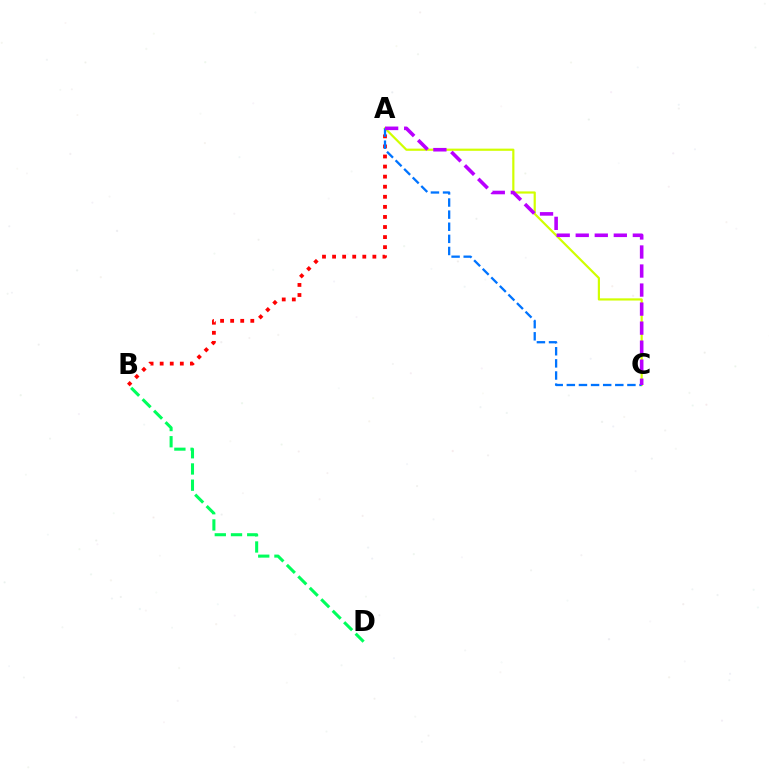{('A', 'C'): [{'color': '#d1ff00', 'line_style': 'solid', 'thickness': 1.58}, {'color': '#0074ff', 'line_style': 'dashed', 'thickness': 1.65}, {'color': '#b900ff', 'line_style': 'dashed', 'thickness': 2.59}], ('A', 'B'): [{'color': '#ff0000', 'line_style': 'dotted', 'thickness': 2.74}], ('B', 'D'): [{'color': '#00ff5c', 'line_style': 'dashed', 'thickness': 2.2}]}